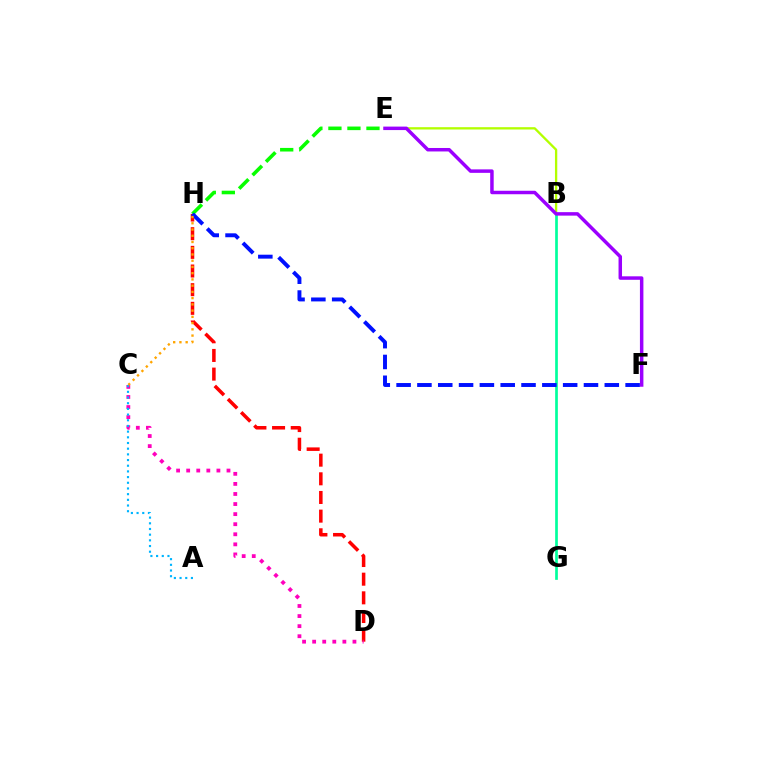{('B', 'E'): [{'color': '#b3ff00', 'line_style': 'solid', 'thickness': 1.66}], ('B', 'G'): [{'color': '#00ff9d', 'line_style': 'solid', 'thickness': 1.94}], ('D', 'H'): [{'color': '#ff0000', 'line_style': 'dashed', 'thickness': 2.53}], ('E', 'H'): [{'color': '#08ff00', 'line_style': 'dashed', 'thickness': 2.58}], ('F', 'H'): [{'color': '#0010ff', 'line_style': 'dashed', 'thickness': 2.83}], ('C', 'D'): [{'color': '#ff00bd', 'line_style': 'dotted', 'thickness': 2.74}], ('E', 'F'): [{'color': '#9b00ff', 'line_style': 'solid', 'thickness': 2.5}], ('A', 'C'): [{'color': '#00b5ff', 'line_style': 'dotted', 'thickness': 1.54}], ('C', 'H'): [{'color': '#ffa500', 'line_style': 'dotted', 'thickness': 1.7}]}